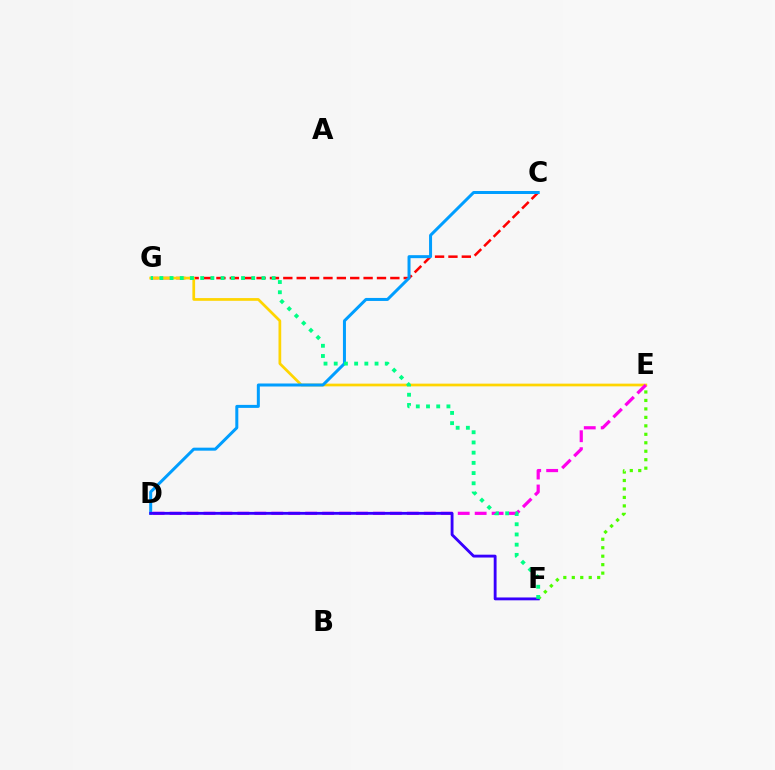{('C', 'G'): [{'color': '#ff0000', 'line_style': 'dashed', 'thickness': 1.82}], ('E', 'F'): [{'color': '#4fff00', 'line_style': 'dotted', 'thickness': 2.3}], ('E', 'G'): [{'color': '#ffd500', 'line_style': 'solid', 'thickness': 1.96}], ('D', 'E'): [{'color': '#ff00ed', 'line_style': 'dashed', 'thickness': 2.3}], ('C', 'D'): [{'color': '#009eff', 'line_style': 'solid', 'thickness': 2.16}], ('D', 'F'): [{'color': '#3700ff', 'line_style': 'solid', 'thickness': 2.05}], ('F', 'G'): [{'color': '#00ff86', 'line_style': 'dotted', 'thickness': 2.77}]}